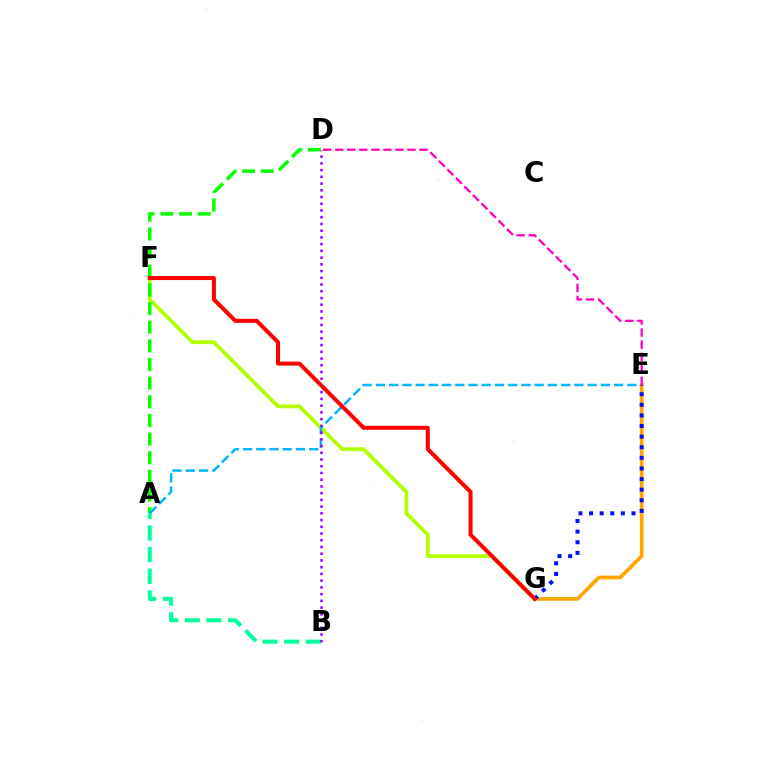{('F', 'G'): [{'color': '#b3ff00', 'line_style': 'solid', 'thickness': 2.71}, {'color': '#ff0000', 'line_style': 'solid', 'thickness': 2.89}], ('A', 'B'): [{'color': '#00ff9d', 'line_style': 'dashed', 'thickness': 2.94}], ('A', 'D'): [{'color': '#08ff00', 'line_style': 'dashed', 'thickness': 2.53}], ('A', 'E'): [{'color': '#00b5ff', 'line_style': 'dashed', 'thickness': 1.8}], ('E', 'G'): [{'color': '#ffa500', 'line_style': 'solid', 'thickness': 2.64}, {'color': '#0010ff', 'line_style': 'dotted', 'thickness': 2.88}], ('B', 'D'): [{'color': '#9b00ff', 'line_style': 'dotted', 'thickness': 1.83}], ('D', 'E'): [{'color': '#ff00bd', 'line_style': 'dashed', 'thickness': 1.64}]}